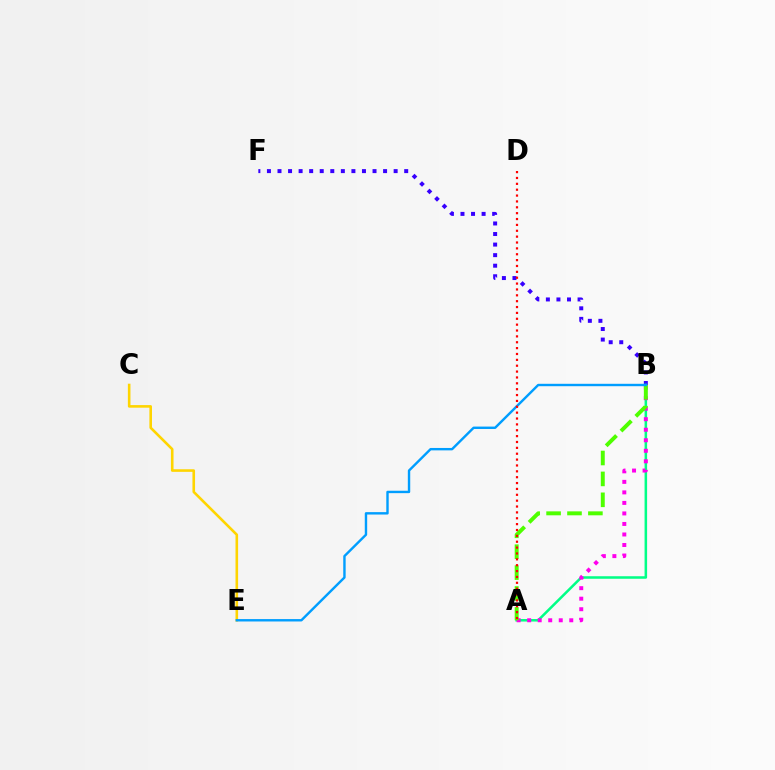{('B', 'F'): [{'color': '#3700ff', 'line_style': 'dotted', 'thickness': 2.87}], ('A', 'B'): [{'color': '#00ff86', 'line_style': 'solid', 'thickness': 1.82}, {'color': '#ff00ed', 'line_style': 'dotted', 'thickness': 2.86}, {'color': '#4fff00', 'line_style': 'dashed', 'thickness': 2.84}], ('C', 'E'): [{'color': '#ffd500', 'line_style': 'solid', 'thickness': 1.87}], ('B', 'E'): [{'color': '#009eff', 'line_style': 'solid', 'thickness': 1.73}], ('A', 'D'): [{'color': '#ff0000', 'line_style': 'dotted', 'thickness': 1.59}]}